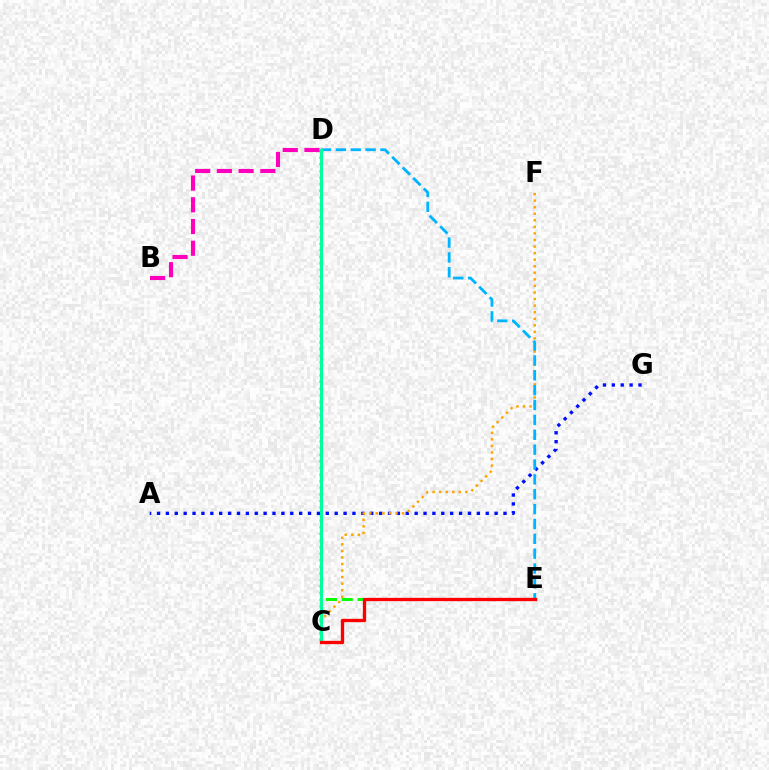{('C', 'D'): [{'color': '#9b00ff', 'line_style': 'dotted', 'thickness': 1.79}, {'color': '#b3ff00', 'line_style': 'dotted', 'thickness': 2.22}, {'color': '#00ff9d', 'line_style': 'solid', 'thickness': 2.14}], ('A', 'G'): [{'color': '#0010ff', 'line_style': 'dotted', 'thickness': 2.41}], ('C', 'F'): [{'color': '#ffa500', 'line_style': 'dotted', 'thickness': 1.78}], ('D', 'E'): [{'color': '#00b5ff', 'line_style': 'dashed', 'thickness': 2.02}], ('C', 'E'): [{'color': '#08ff00', 'line_style': 'dashed', 'thickness': 2.15}, {'color': '#ff0000', 'line_style': 'solid', 'thickness': 2.4}], ('B', 'D'): [{'color': '#ff00bd', 'line_style': 'dashed', 'thickness': 2.95}]}